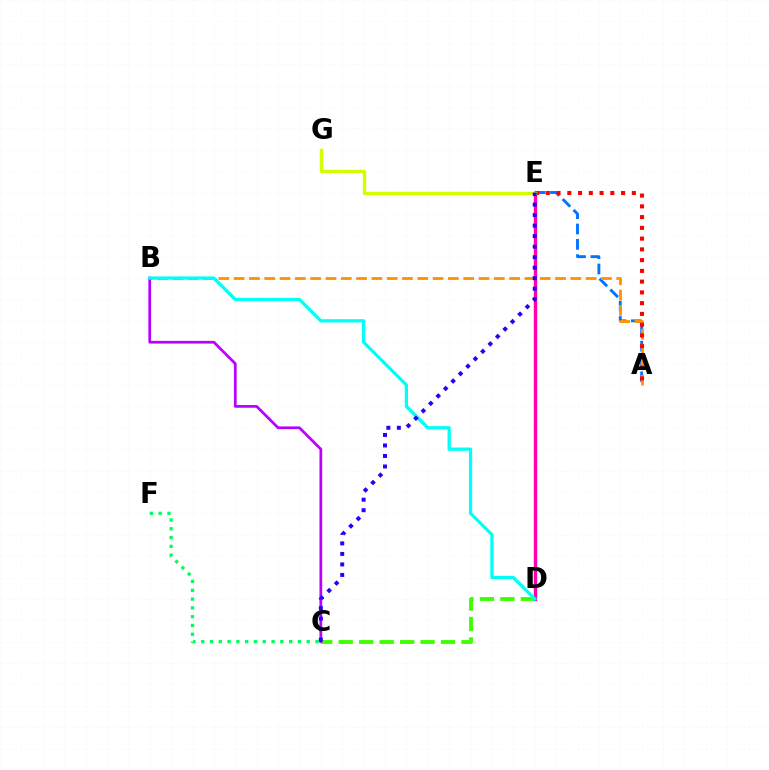{('A', 'E'): [{'color': '#0074ff', 'line_style': 'dashed', 'thickness': 2.08}, {'color': '#ff0000', 'line_style': 'dotted', 'thickness': 2.92}], ('A', 'B'): [{'color': '#ff9400', 'line_style': 'dashed', 'thickness': 2.08}], ('C', 'F'): [{'color': '#00ff5c', 'line_style': 'dotted', 'thickness': 2.39}], ('C', 'D'): [{'color': '#3dff00', 'line_style': 'dashed', 'thickness': 2.78}], ('D', 'E'): [{'color': '#ff00ac', 'line_style': 'solid', 'thickness': 2.44}], ('B', 'C'): [{'color': '#b900ff', 'line_style': 'solid', 'thickness': 1.97}], ('B', 'D'): [{'color': '#00fff6', 'line_style': 'solid', 'thickness': 2.34}], ('E', 'G'): [{'color': '#d1ff00', 'line_style': 'solid', 'thickness': 2.45}], ('C', 'E'): [{'color': '#2500ff', 'line_style': 'dotted', 'thickness': 2.86}]}